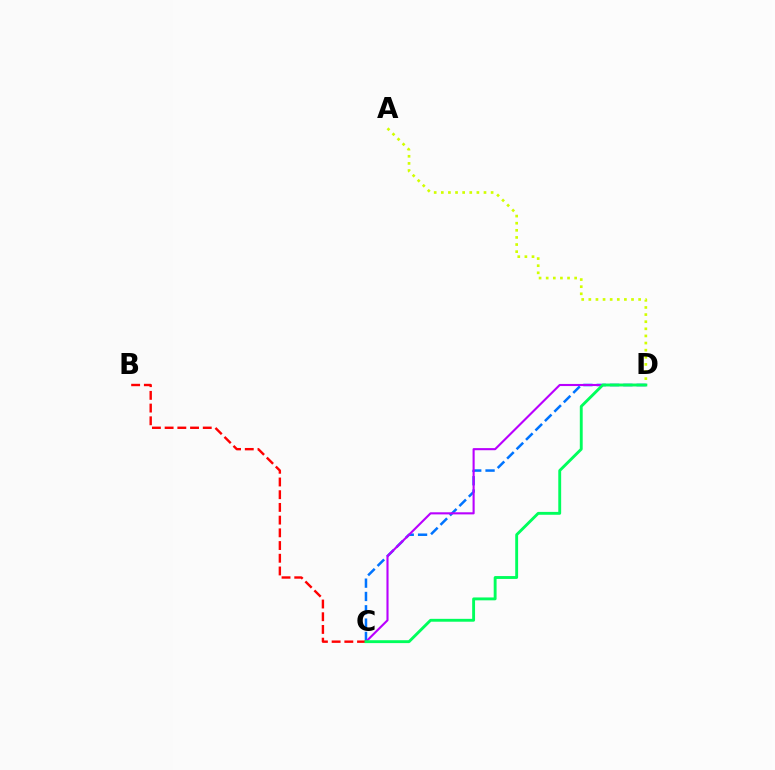{('A', 'D'): [{'color': '#d1ff00', 'line_style': 'dotted', 'thickness': 1.93}], ('C', 'D'): [{'color': '#0074ff', 'line_style': 'dashed', 'thickness': 1.81}, {'color': '#b900ff', 'line_style': 'solid', 'thickness': 1.52}, {'color': '#00ff5c', 'line_style': 'solid', 'thickness': 2.07}], ('B', 'C'): [{'color': '#ff0000', 'line_style': 'dashed', 'thickness': 1.73}]}